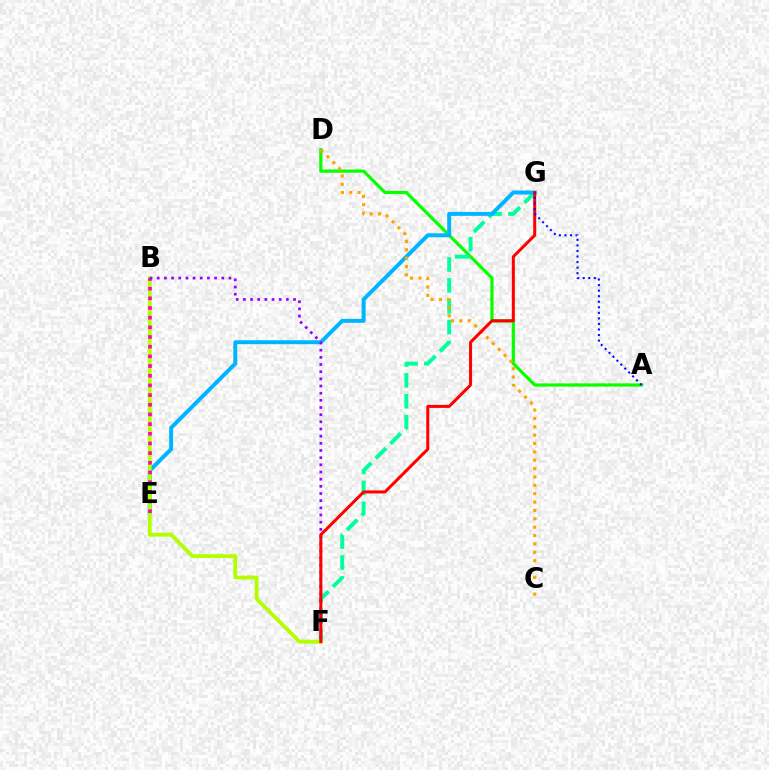{('A', 'D'): [{'color': '#08ff00', 'line_style': 'solid', 'thickness': 2.31}], ('F', 'G'): [{'color': '#00ff9d', 'line_style': 'dashed', 'thickness': 2.84}, {'color': '#ff0000', 'line_style': 'solid', 'thickness': 2.17}], ('E', 'G'): [{'color': '#00b5ff', 'line_style': 'solid', 'thickness': 2.84}], ('B', 'F'): [{'color': '#b3ff00', 'line_style': 'solid', 'thickness': 2.75}, {'color': '#9b00ff', 'line_style': 'dotted', 'thickness': 1.95}], ('B', 'E'): [{'color': '#ff00bd', 'line_style': 'dotted', 'thickness': 2.63}], ('C', 'D'): [{'color': '#ffa500', 'line_style': 'dotted', 'thickness': 2.27}], ('A', 'G'): [{'color': '#0010ff', 'line_style': 'dotted', 'thickness': 1.51}]}